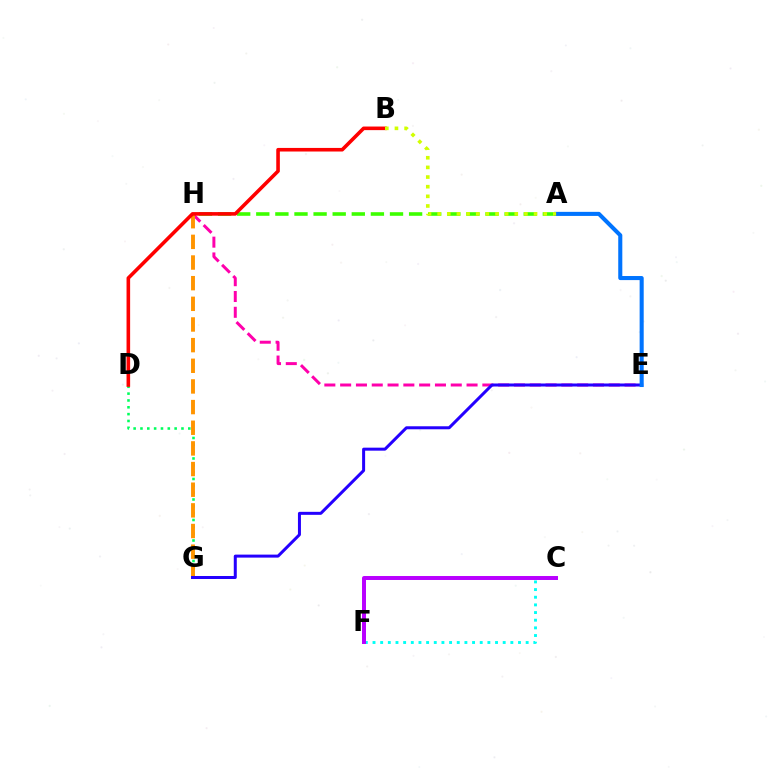{('E', 'H'): [{'color': '#ff00ac', 'line_style': 'dashed', 'thickness': 2.15}], ('D', 'G'): [{'color': '#00ff5c', 'line_style': 'dotted', 'thickness': 1.86}], ('G', 'H'): [{'color': '#ff9400', 'line_style': 'dashed', 'thickness': 2.81}], ('A', 'H'): [{'color': '#3dff00', 'line_style': 'dashed', 'thickness': 2.6}], ('B', 'D'): [{'color': '#ff0000', 'line_style': 'solid', 'thickness': 2.59}], ('E', 'G'): [{'color': '#2500ff', 'line_style': 'solid', 'thickness': 2.16}], ('A', 'E'): [{'color': '#0074ff', 'line_style': 'solid', 'thickness': 2.93}], ('C', 'F'): [{'color': '#00fff6', 'line_style': 'dotted', 'thickness': 2.08}, {'color': '#b900ff', 'line_style': 'solid', 'thickness': 2.86}], ('A', 'B'): [{'color': '#d1ff00', 'line_style': 'dotted', 'thickness': 2.62}]}